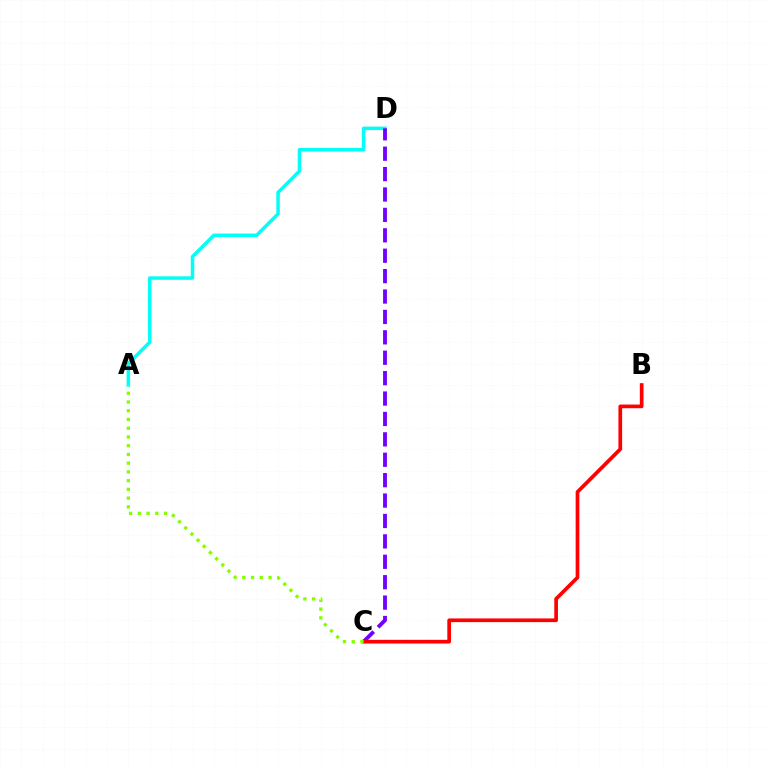{('A', 'D'): [{'color': '#00fff6', 'line_style': 'solid', 'thickness': 2.51}], ('C', 'D'): [{'color': '#7200ff', 'line_style': 'dashed', 'thickness': 2.77}], ('B', 'C'): [{'color': '#ff0000', 'line_style': 'solid', 'thickness': 2.66}], ('A', 'C'): [{'color': '#84ff00', 'line_style': 'dotted', 'thickness': 2.37}]}